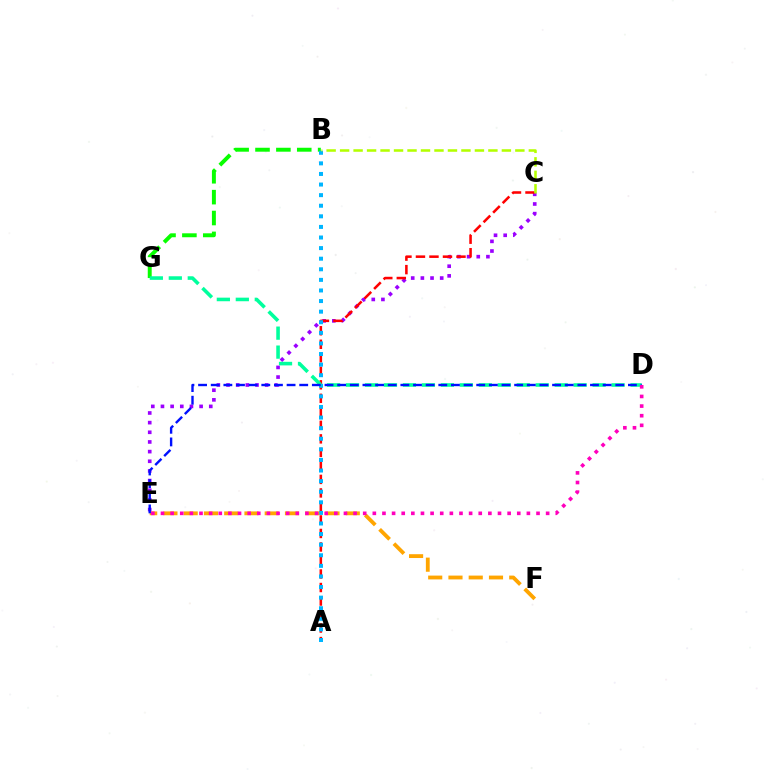{('C', 'E'): [{'color': '#9b00ff', 'line_style': 'dotted', 'thickness': 2.62}], ('B', 'G'): [{'color': '#08ff00', 'line_style': 'dashed', 'thickness': 2.84}], ('A', 'C'): [{'color': '#ff0000', 'line_style': 'dashed', 'thickness': 1.84}], ('A', 'B'): [{'color': '#00b5ff', 'line_style': 'dotted', 'thickness': 2.88}], ('E', 'F'): [{'color': '#ffa500', 'line_style': 'dashed', 'thickness': 2.75}], ('B', 'C'): [{'color': '#b3ff00', 'line_style': 'dashed', 'thickness': 1.83}], ('D', 'G'): [{'color': '#00ff9d', 'line_style': 'dashed', 'thickness': 2.58}], ('D', 'E'): [{'color': '#0010ff', 'line_style': 'dashed', 'thickness': 1.72}, {'color': '#ff00bd', 'line_style': 'dotted', 'thickness': 2.62}]}